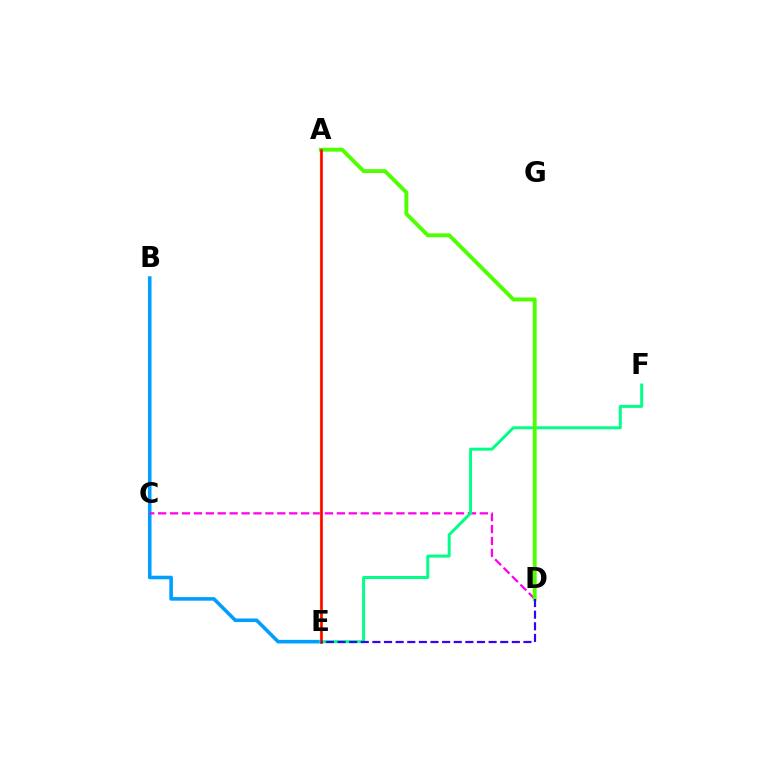{('B', 'E'): [{'color': '#009eff', 'line_style': 'solid', 'thickness': 2.58}], ('C', 'D'): [{'color': '#ff00ed', 'line_style': 'dashed', 'thickness': 1.62}], ('A', 'E'): [{'color': '#ffd500', 'line_style': 'solid', 'thickness': 1.68}, {'color': '#ff0000', 'line_style': 'solid', 'thickness': 1.85}], ('E', 'F'): [{'color': '#00ff86', 'line_style': 'solid', 'thickness': 2.13}], ('A', 'D'): [{'color': '#4fff00', 'line_style': 'solid', 'thickness': 2.79}], ('D', 'E'): [{'color': '#3700ff', 'line_style': 'dashed', 'thickness': 1.58}]}